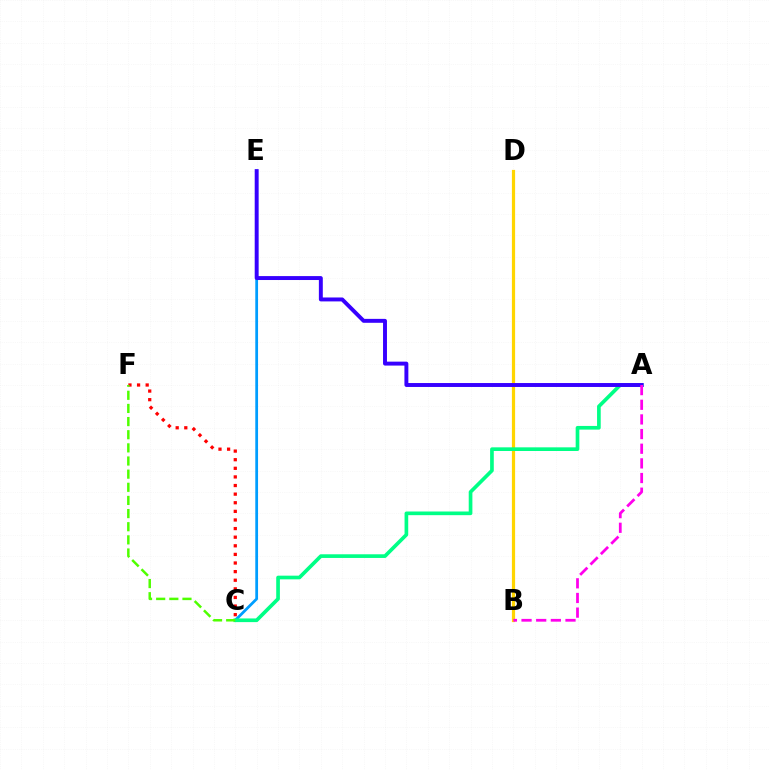{('C', 'E'): [{'color': '#009eff', 'line_style': 'solid', 'thickness': 1.99}], ('C', 'F'): [{'color': '#ff0000', 'line_style': 'dotted', 'thickness': 2.34}, {'color': '#4fff00', 'line_style': 'dashed', 'thickness': 1.79}], ('B', 'D'): [{'color': '#ffd500', 'line_style': 'solid', 'thickness': 2.31}], ('A', 'C'): [{'color': '#00ff86', 'line_style': 'solid', 'thickness': 2.64}], ('A', 'E'): [{'color': '#3700ff', 'line_style': 'solid', 'thickness': 2.83}], ('A', 'B'): [{'color': '#ff00ed', 'line_style': 'dashed', 'thickness': 1.99}]}